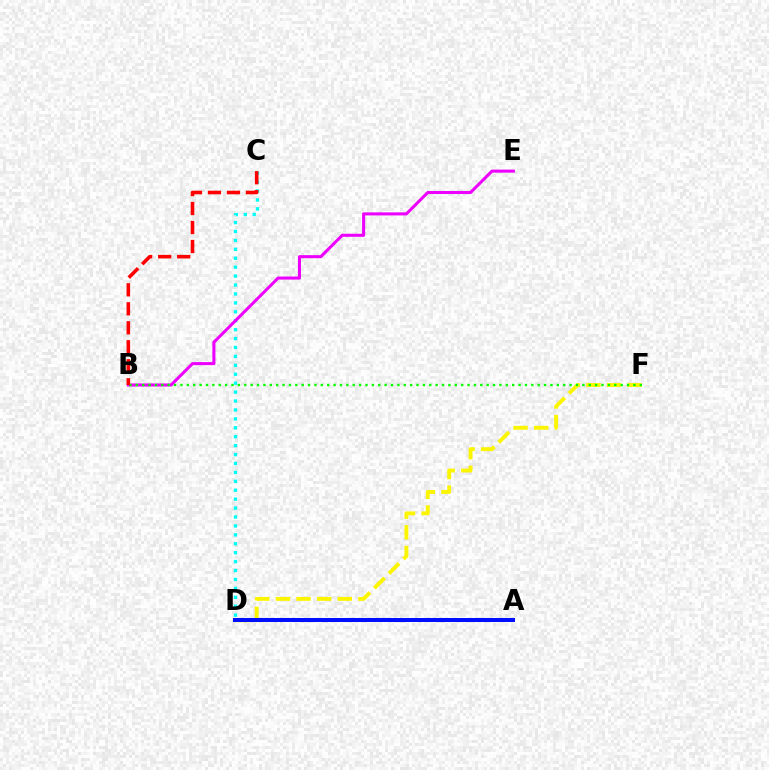{('C', 'D'): [{'color': '#00fff6', 'line_style': 'dotted', 'thickness': 2.42}], ('B', 'E'): [{'color': '#ee00ff', 'line_style': 'solid', 'thickness': 2.2}], ('D', 'F'): [{'color': '#fcf500', 'line_style': 'dashed', 'thickness': 2.8}], ('B', 'F'): [{'color': '#08ff00', 'line_style': 'dotted', 'thickness': 1.73}], ('B', 'C'): [{'color': '#ff0000', 'line_style': 'dashed', 'thickness': 2.58}], ('A', 'D'): [{'color': '#0010ff', 'line_style': 'solid', 'thickness': 2.89}]}